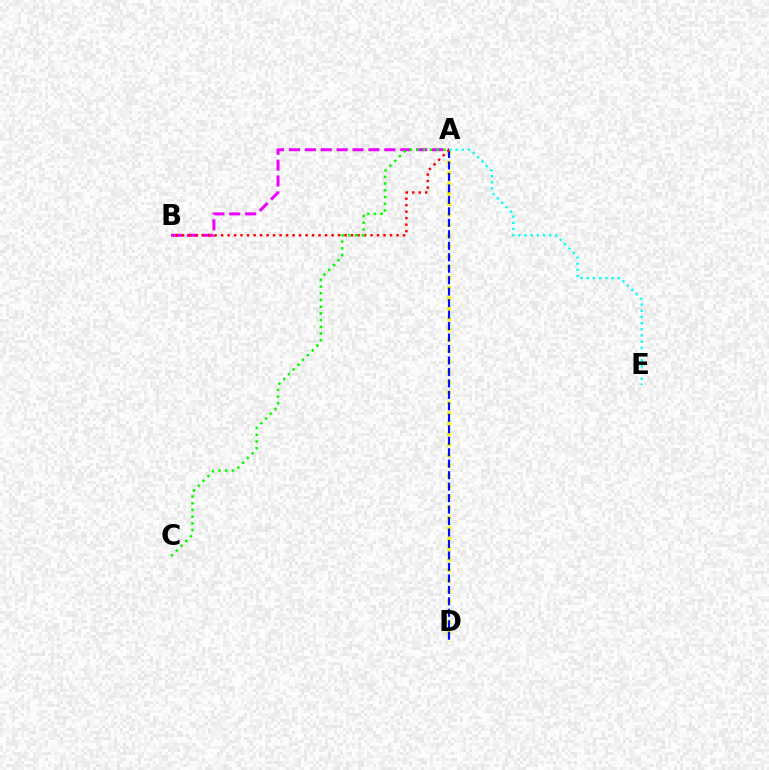{('A', 'D'): [{'color': '#fcf500', 'line_style': 'dotted', 'thickness': 2.84}, {'color': '#0010ff', 'line_style': 'dashed', 'thickness': 1.56}], ('A', 'B'): [{'color': '#ee00ff', 'line_style': 'dashed', 'thickness': 2.16}, {'color': '#ff0000', 'line_style': 'dotted', 'thickness': 1.77}], ('A', 'E'): [{'color': '#00fff6', 'line_style': 'dotted', 'thickness': 1.68}], ('A', 'C'): [{'color': '#08ff00', 'line_style': 'dotted', 'thickness': 1.83}]}